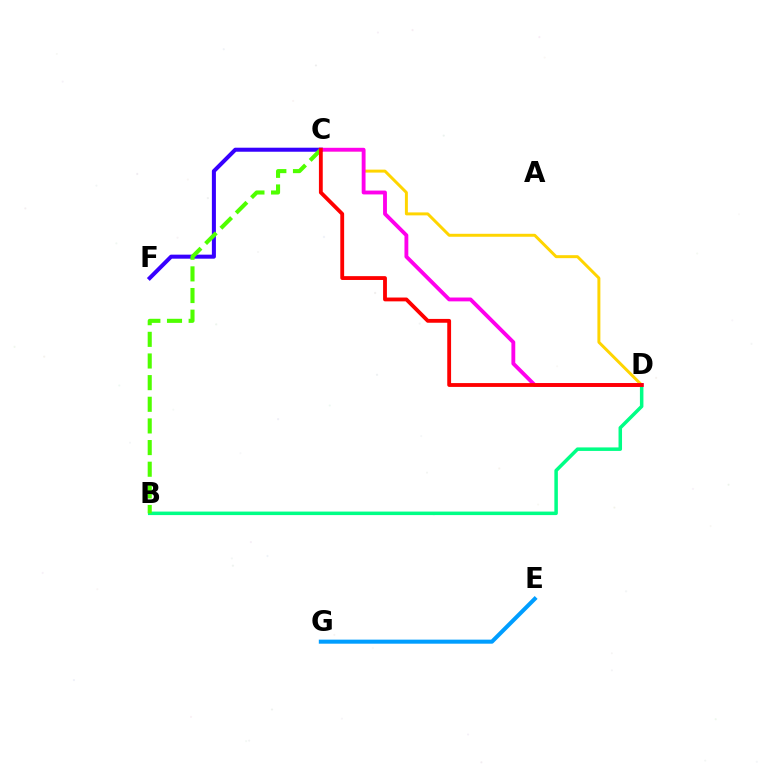{('B', 'D'): [{'color': '#00ff86', 'line_style': 'solid', 'thickness': 2.52}], ('C', 'D'): [{'color': '#ffd500', 'line_style': 'solid', 'thickness': 2.13}, {'color': '#ff00ed', 'line_style': 'solid', 'thickness': 2.77}, {'color': '#ff0000', 'line_style': 'solid', 'thickness': 2.76}], ('C', 'F'): [{'color': '#3700ff', 'line_style': 'solid', 'thickness': 2.9}], ('E', 'G'): [{'color': '#009eff', 'line_style': 'solid', 'thickness': 2.92}], ('B', 'C'): [{'color': '#4fff00', 'line_style': 'dashed', 'thickness': 2.94}]}